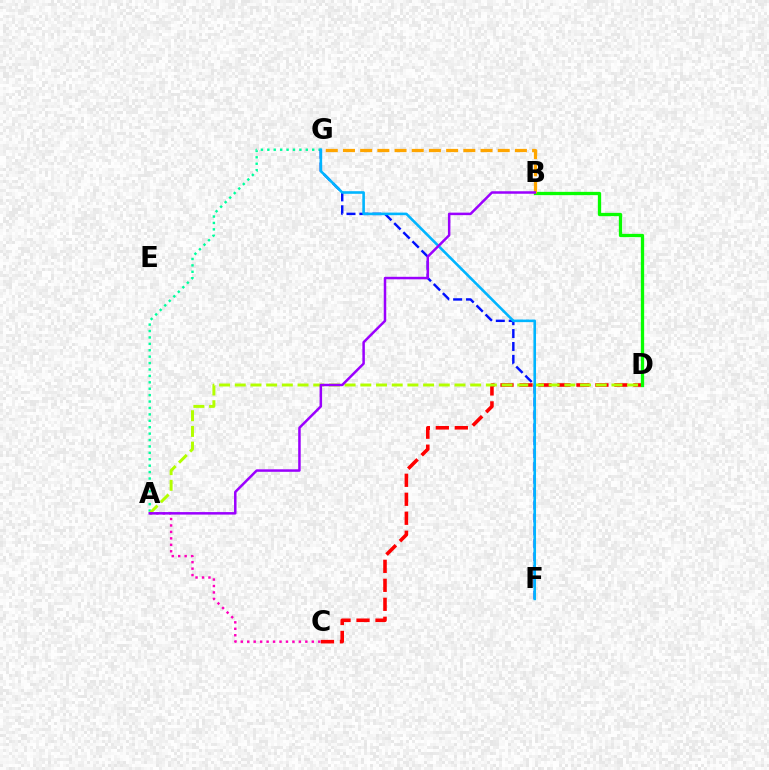{('A', 'G'): [{'color': '#00ff9d', 'line_style': 'dotted', 'thickness': 1.74}], ('C', 'D'): [{'color': '#ff0000', 'line_style': 'dashed', 'thickness': 2.58}], ('A', 'D'): [{'color': '#b3ff00', 'line_style': 'dashed', 'thickness': 2.13}], ('A', 'C'): [{'color': '#ff00bd', 'line_style': 'dotted', 'thickness': 1.75}], ('B', 'D'): [{'color': '#08ff00', 'line_style': 'solid', 'thickness': 2.37}], ('F', 'G'): [{'color': '#0010ff', 'line_style': 'dashed', 'thickness': 1.75}, {'color': '#00b5ff', 'line_style': 'solid', 'thickness': 1.88}], ('B', 'G'): [{'color': '#ffa500', 'line_style': 'dashed', 'thickness': 2.34}], ('A', 'B'): [{'color': '#9b00ff', 'line_style': 'solid', 'thickness': 1.8}]}